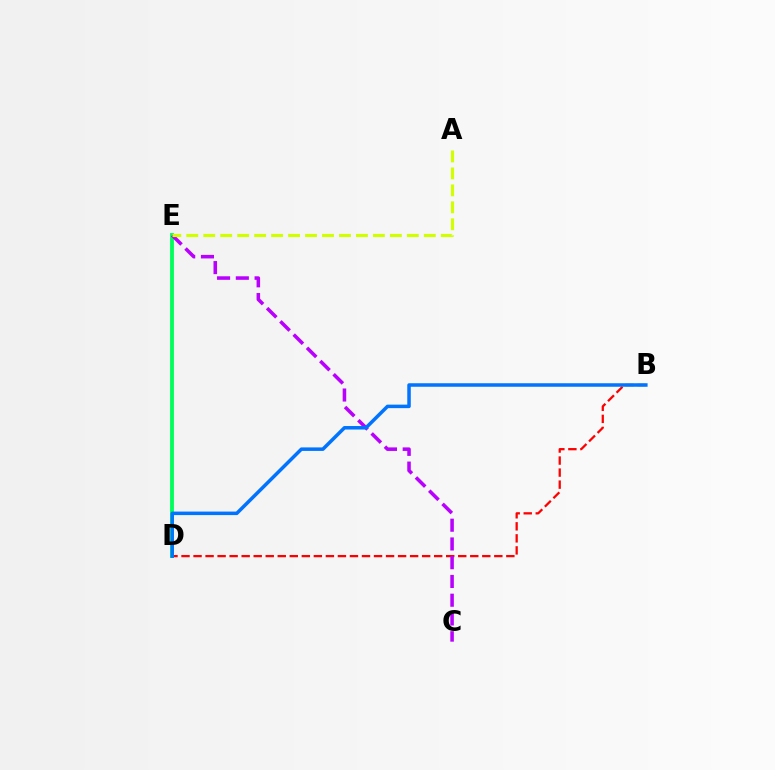{('B', 'D'): [{'color': '#ff0000', 'line_style': 'dashed', 'thickness': 1.63}, {'color': '#0074ff', 'line_style': 'solid', 'thickness': 2.53}], ('D', 'E'): [{'color': '#00ff5c', 'line_style': 'solid', 'thickness': 2.77}], ('C', 'E'): [{'color': '#b900ff', 'line_style': 'dashed', 'thickness': 2.55}], ('A', 'E'): [{'color': '#d1ff00', 'line_style': 'dashed', 'thickness': 2.3}]}